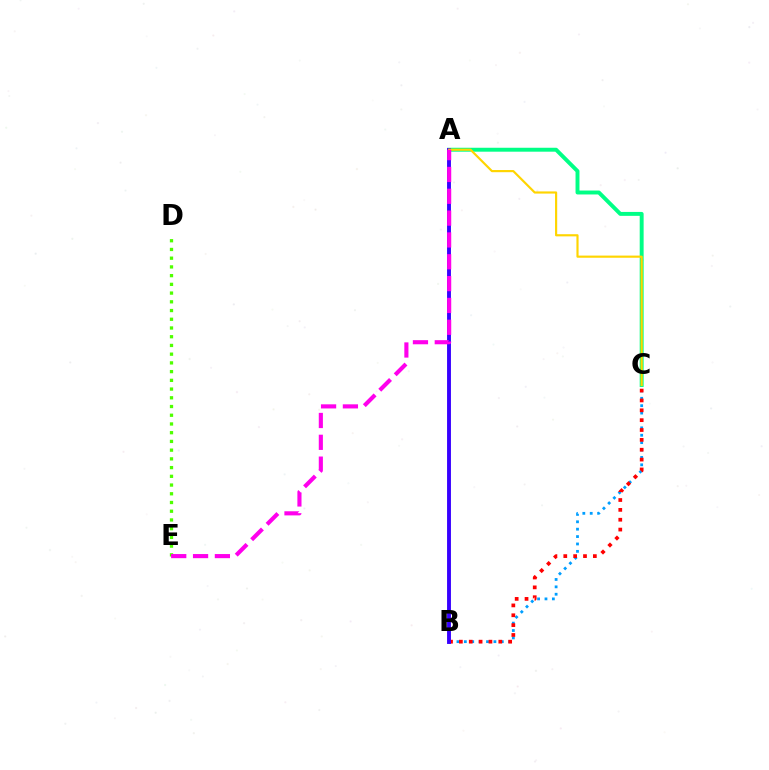{('B', 'C'): [{'color': '#009eff', 'line_style': 'dotted', 'thickness': 2.01}, {'color': '#ff0000', 'line_style': 'dotted', 'thickness': 2.68}], ('A', 'C'): [{'color': '#00ff86', 'line_style': 'solid', 'thickness': 2.83}, {'color': '#ffd500', 'line_style': 'solid', 'thickness': 1.56}], ('A', 'B'): [{'color': '#3700ff', 'line_style': 'solid', 'thickness': 2.79}], ('D', 'E'): [{'color': '#4fff00', 'line_style': 'dotted', 'thickness': 2.37}], ('A', 'E'): [{'color': '#ff00ed', 'line_style': 'dashed', 'thickness': 2.97}]}